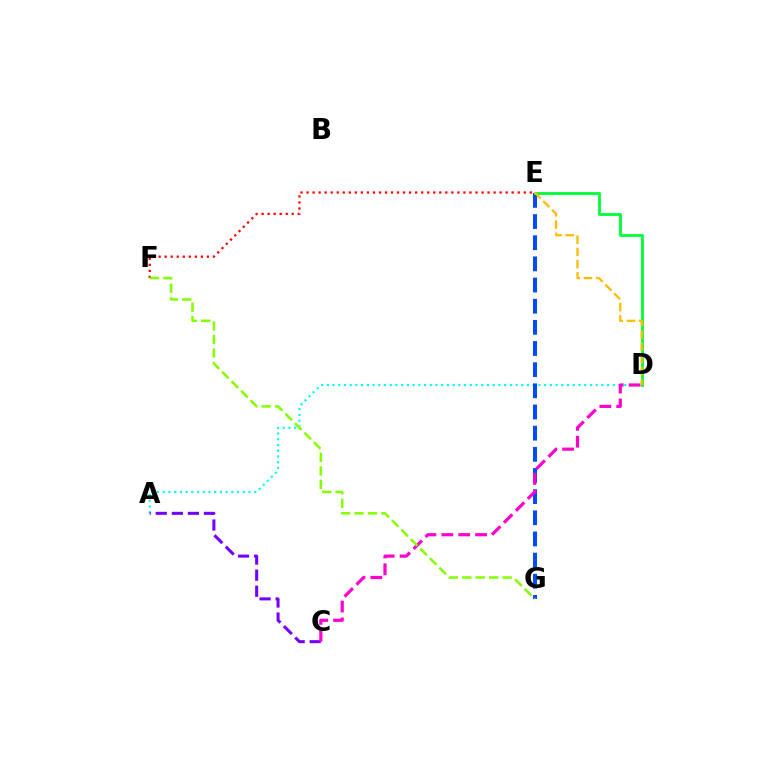{('A', 'D'): [{'color': '#00fff6', 'line_style': 'dotted', 'thickness': 1.55}], ('E', 'F'): [{'color': '#ff0000', 'line_style': 'dotted', 'thickness': 1.64}], ('E', 'G'): [{'color': '#004bff', 'line_style': 'dashed', 'thickness': 2.87}], ('D', 'E'): [{'color': '#00ff39', 'line_style': 'solid', 'thickness': 2.03}, {'color': '#ffbd00', 'line_style': 'dashed', 'thickness': 1.66}], ('A', 'C'): [{'color': '#7200ff', 'line_style': 'dashed', 'thickness': 2.18}], ('C', 'D'): [{'color': '#ff00cf', 'line_style': 'dashed', 'thickness': 2.29}], ('F', 'G'): [{'color': '#84ff00', 'line_style': 'dashed', 'thickness': 1.83}]}